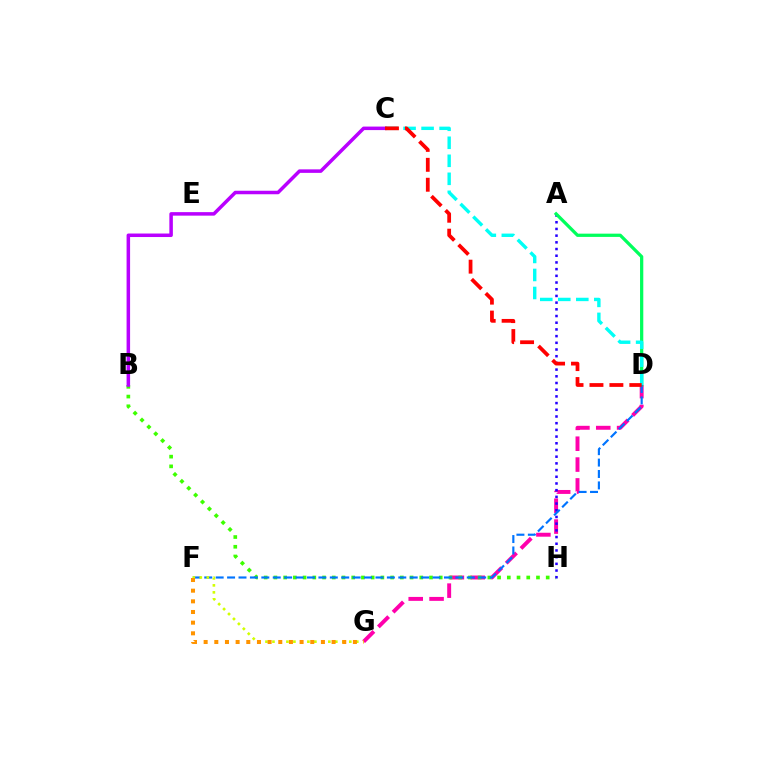{('D', 'G'): [{'color': '#ff00ac', 'line_style': 'dashed', 'thickness': 2.83}], ('B', 'H'): [{'color': '#3dff00', 'line_style': 'dotted', 'thickness': 2.64}], ('A', 'H'): [{'color': '#2500ff', 'line_style': 'dotted', 'thickness': 1.82}], ('A', 'D'): [{'color': '#00ff5c', 'line_style': 'solid', 'thickness': 2.34}], ('D', 'F'): [{'color': '#0074ff', 'line_style': 'dashed', 'thickness': 1.55}], ('F', 'G'): [{'color': '#d1ff00', 'line_style': 'dotted', 'thickness': 1.9}, {'color': '#ff9400', 'line_style': 'dotted', 'thickness': 2.9}], ('B', 'C'): [{'color': '#b900ff', 'line_style': 'solid', 'thickness': 2.53}], ('C', 'D'): [{'color': '#00fff6', 'line_style': 'dashed', 'thickness': 2.45}, {'color': '#ff0000', 'line_style': 'dashed', 'thickness': 2.71}]}